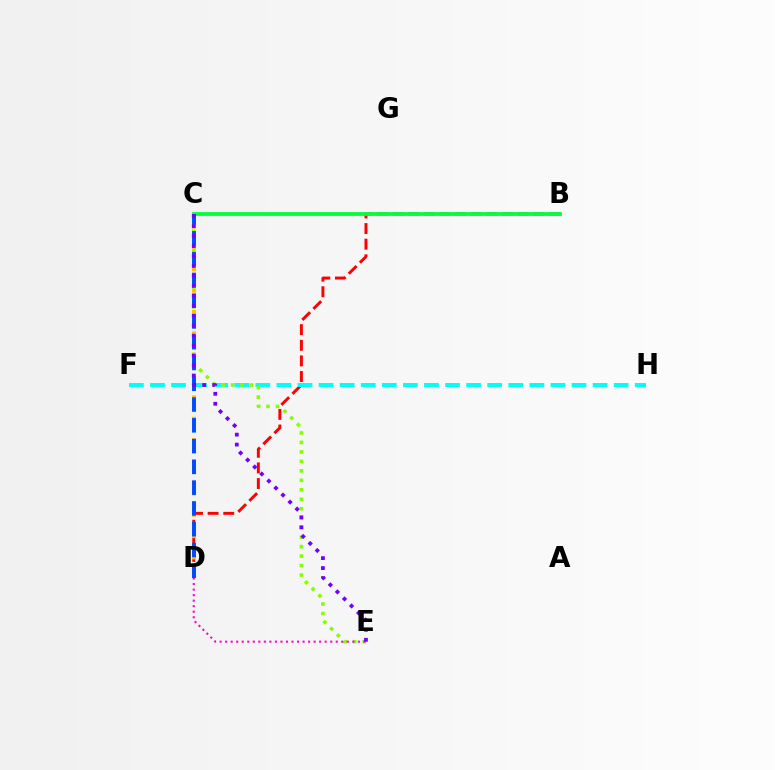{('B', 'D'): [{'color': '#ff0000', 'line_style': 'dashed', 'thickness': 2.12}], ('F', 'H'): [{'color': '#00fff6', 'line_style': 'dashed', 'thickness': 2.86}], ('B', 'C'): [{'color': '#00ff39', 'line_style': 'solid', 'thickness': 2.71}], ('C', 'E'): [{'color': '#84ff00', 'line_style': 'dotted', 'thickness': 2.57}, {'color': '#7200ff', 'line_style': 'dotted', 'thickness': 2.71}], ('D', 'E'): [{'color': '#ff00cf', 'line_style': 'dotted', 'thickness': 1.5}], ('C', 'D'): [{'color': '#ffbd00', 'line_style': 'dotted', 'thickness': 2.9}, {'color': '#004bff', 'line_style': 'dashed', 'thickness': 2.82}]}